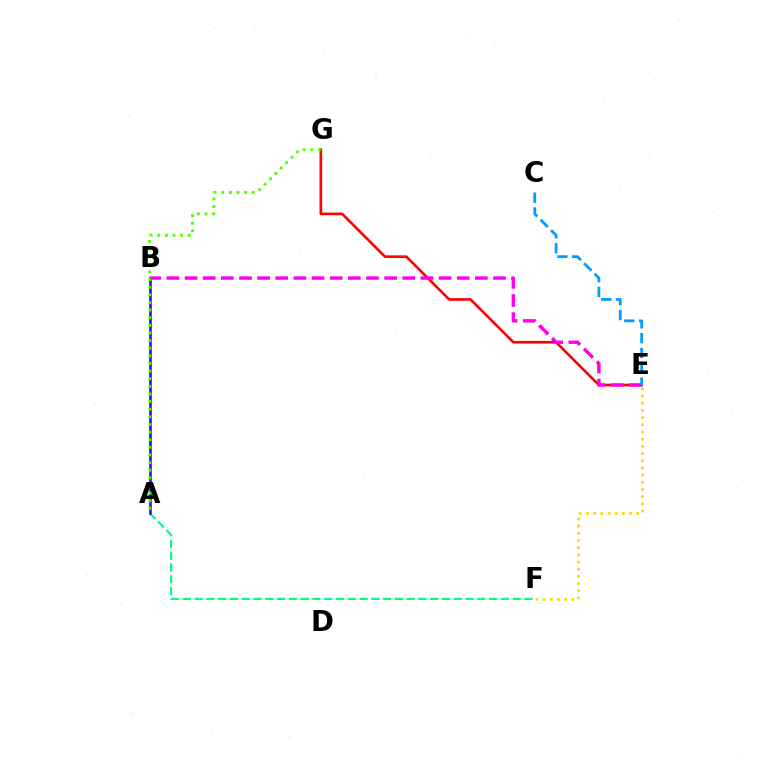{('E', 'G'): [{'color': '#ff0000', 'line_style': 'solid', 'thickness': 1.9}], ('A', 'F'): [{'color': '#00ff86', 'line_style': 'dashed', 'thickness': 1.6}], ('A', 'B'): [{'color': '#3700ff', 'line_style': 'solid', 'thickness': 1.84}], ('B', 'E'): [{'color': '#ff00ed', 'line_style': 'dashed', 'thickness': 2.46}], ('A', 'G'): [{'color': '#4fff00', 'line_style': 'dotted', 'thickness': 2.07}], ('C', 'E'): [{'color': '#009eff', 'line_style': 'dashed', 'thickness': 2.01}], ('E', 'F'): [{'color': '#ffd500', 'line_style': 'dotted', 'thickness': 1.95}]}